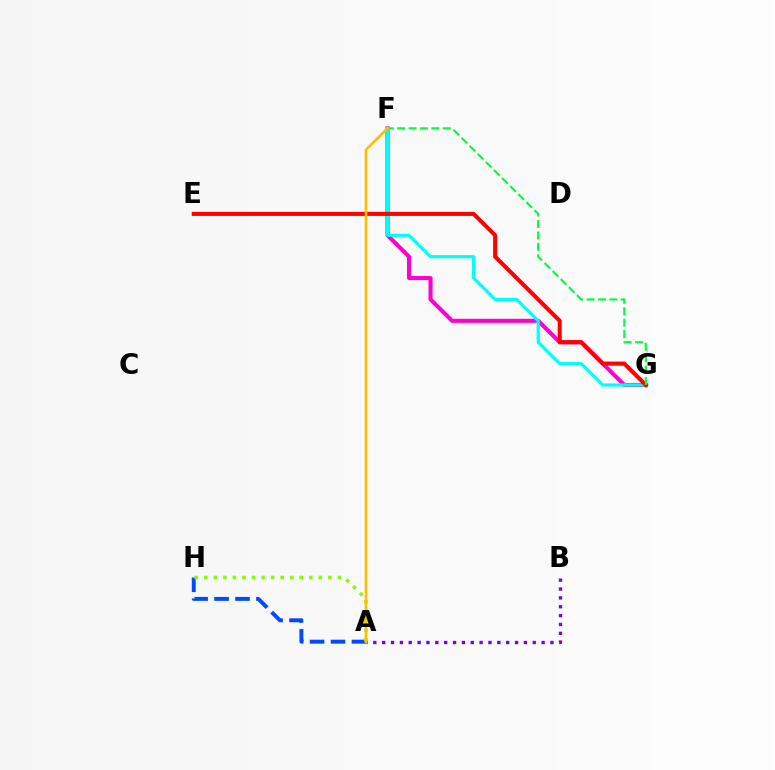{('F', 'G'): [{'color': '#ff00cf', 'line_style': 'solid', 'thickness': 2.92}, {'color': '#00fff6', 'line_style': 'solid', 'thickness': 2.29}, {'color': '#00ff39', 'line_style': 'dashed', 'thickness': 1.55}], ('A', 'H'): [{'color': '#004bff', 'line_style': 'dashed', 'thickness': 2.85}, {'color': '#84ff00', 'line_style': 'dotted', 'thickness': 2.59}], ('E', 'G'): [{'color': '#ff0000', 'line_style': 'solid', 'thickness': 2.93}], ('A', 'B'): [{'color': '#7200ff', 'line_style': 'dotted', 'thickness': 2.41}], ('A', 'F'): [{'color': '#ffbd00', 'line_style': 'solid', 'thickness': 1.85}]}